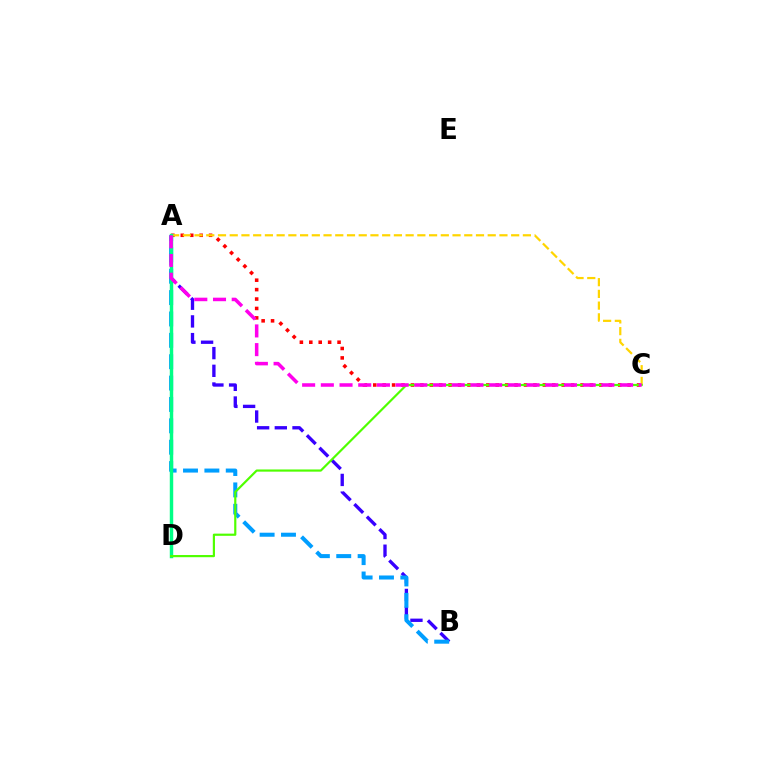{('A', 'B'): [{'color': '#3700ff', 'line_style': 'dashed', 'thickness': 2.4}, {'color': '#009eff', 'line_style': 'dashed', 'thickness': 2.9}], ('A', 'C'): [{'color': '#ff0000', 'line_style': 'dotted', 'thickness': 2.56}, {'color': '#ffd500', 'line_style': 'dashed', 'thickness': 1.59}, {'color': '#ff00ed', 'line_style': 'dashed', 'thickness': 2.54}], ('A', 'D'): [{'color': '#00ff86', 'line_style': 'solid', 'thickness': 2.48}], ('C', 'D'): [{'color': '#4fff00', 'line_style': 'solid', 'thickness': 1.57}]}